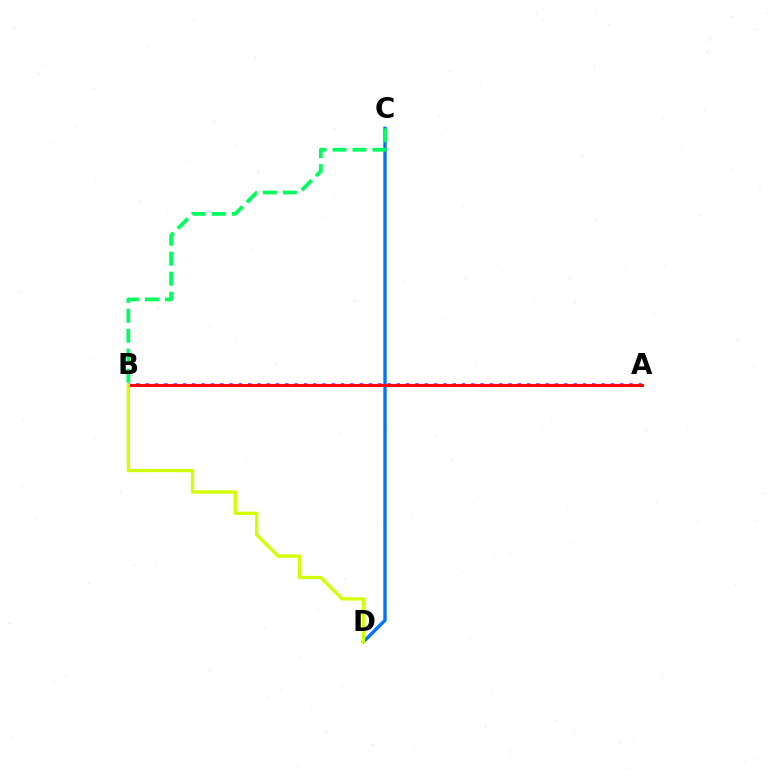{('C', 'D'): [{'color': '#0074ff', 'line_style': 'solid', 'thickness': 2.43}], ('A', 'B'): [{'color': '#b900ff', 'line_style': 'dotted', 'thickness': 2.53}, {'color': '#ff0000', 'line_style': 'solid', 'thickness': 2.08}], ('B', 'C'): [{'color': '#00ff5c', 'line_style': 'dashed', 'thickness': 2.71}], ('B', 'D'): [{'color': '#d1ff00', 'line_style': 'solid', 'thickness': 2.38}]}